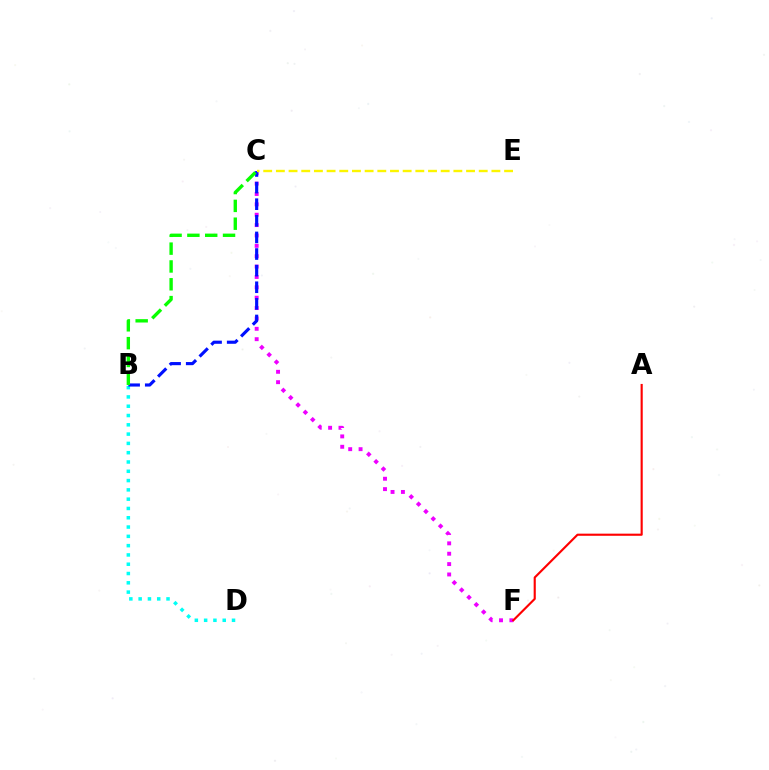{('C', 'F'): [{'color': '#ee00ff', 'line_style': 'dotted', 'thickness': 2.82}], ('B', 'D'): [{'color': '#00fff6', 'line_style': 'dotted', 'thickness': 2.53}], ('B', 'C'): [{'color': '#0010ff', 'line_style': 'dashed', 'thickness': 2.26}, {'color': '#08ff00', 'line_style': 'dashed', 'thickness': 2.42}], ('C', 'E'): [{'color': '#fcf500', 'line_style': 'dashed', 'thickness': 1.72}], ('A', 'F'): [{'color': '#ff0000', 'line_style': 'solid', 'thickness': 1.54}]}